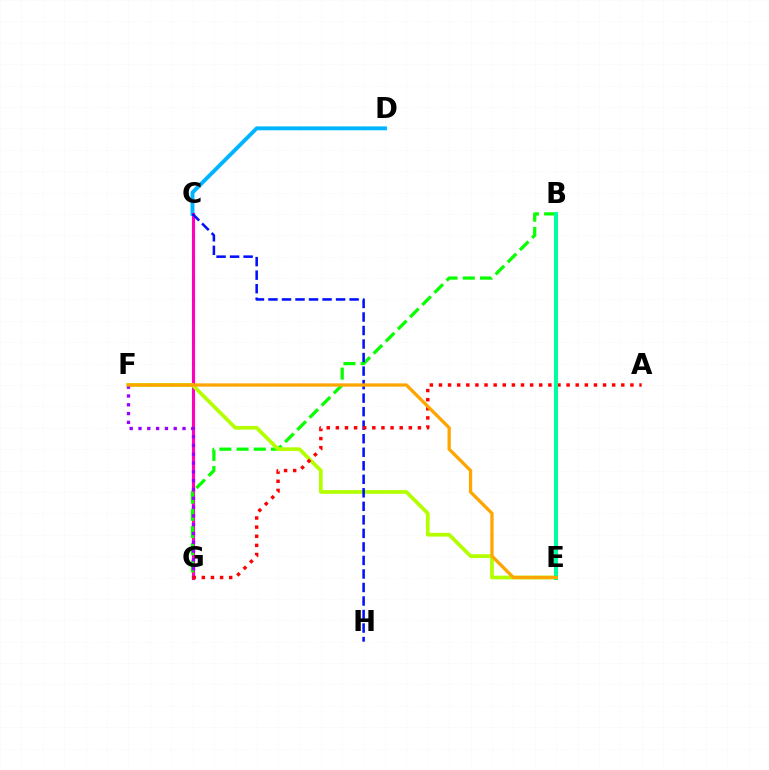{('C', 'D'): [{'color': '#00b5ff', 'line_style': 'solid', 'thickness': 2.81}], ('C', 'G'): [{'color': '#ff00bd', 'line_style': 'solid', 'thickness': 2.24}], ('B', 'G'): [{'color': '#08ff00', 'line_style': 'dashed', 'thickness': 2.34}], ('E', 'F'): [{'color': '#b3ff00', 'line_style': 'solid', 'thickness': 2.68}, {'color': '#ffa500', 'line_style': 'solid', 'thickness': 2.37}], ('F', 'G'): [{'color': '#9b00ff', 'line_style': 'dotted', 'thickness': 2.39}], ('C', 'H'): [{'color': '#0010ff', 'line_style': 'dashed', 'thickness': 1.84}], ('A', 'G'): [{'color': '#ff0000', 'line_style': 'dotted', 'thickness': 2.48}], ('B', 'E'): [{'color': '#00ff9d', 'line_style': 'solid', 'thickness': 2.9}]}